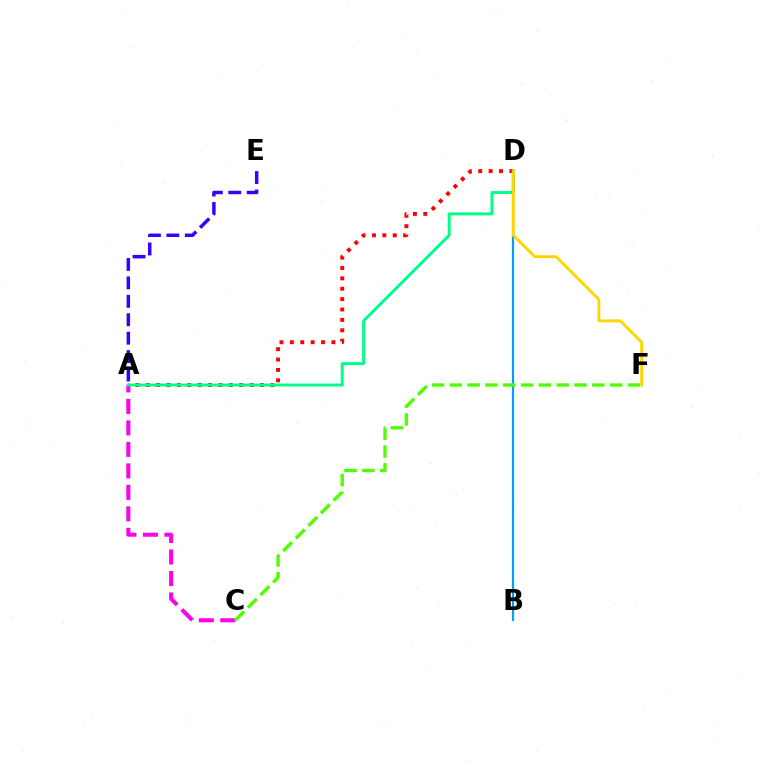{('A', 'C'): [{'color': '#ff00ed', 'line_style': 'dashed', 'thickness': 2.92}], ('A', 'D'): [{'color': '#ff0000', 'line_style': 'dotted', 'thickness': 2.82}, {'color': '#00ff86', 'line_style': 'solid', 'thickness': 2.12}], ('B', 'D'): [{'color': '#009eff', 'line_style': 'solid', 'thickness': 1.57}], ('C', 'F'): [{'color': '#4fff00', 'line_style': 'dashed', 'thickness': 2.42}], ('A', 'E'): [{'color': '#3700ff', 'line_style': 'dashed', 'thickness': 2.5}], ('D', 'F'): [{'color': '#ffd500', 'line_style': 'solid', 'thickness': 2.06}]}